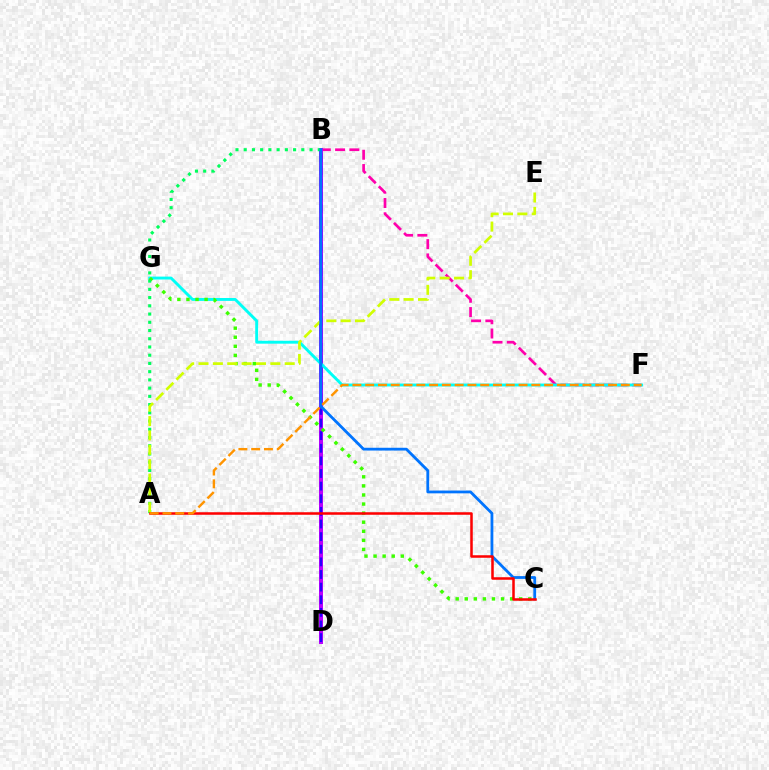{('B', 'F'): [{'color': '#ff00ac', 'line_style': 'dashed', 'thickness': 1.94}], ('B', 'D'): [{'color': '#b900ff', 'line_style': 'solid', 'thickness': 2.87}, {'color': '#2500ff', 'line_style': 'dashed', 'thickness': 1.71}], ('F', 'G'): [{'color': '#00fff6', 'line_style': 'solid', 'thickness': 2.09}], ('C', 'G'): [{'color': '#3dff00', 'line_style': 'dotted', 'thickness': 2.47}], ('A', 'B'): [{'color': '#00ff5c', 'line_style': 'dotted', 'thickness': 2.24}], ('A', 'E'): [{'color': '#d1ff00', 'line_style': 'dashed', 'thickness': 1.95}], ('B', 'C'): [{'color': '#0074ff', 'line_style': 'solid', 'thickness': 2.01}], ('A', 'C'): [{'color': '#ff0000', 'line_style': 'solid', 'thickness': 1.81}], ('A', 'F'): [{'color': '#ff9400', 'line_style': 'dashed', 'thickness': 1.74}]}